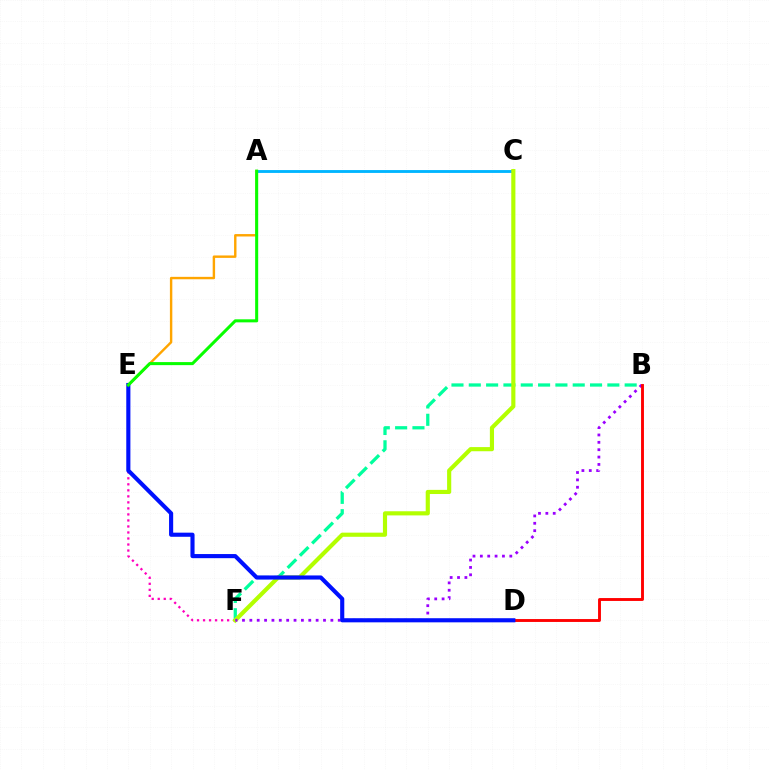{('E', 'F'): [{'color': '#ff00bd', 'line_style': 'dotted', 'thickness': 1.64}], ('A', 'C'): [{'color': '#00b5ff', 'line_style': 'solid', 'thickness': 2.06}], ('A', 'E'): [{'color': '#ffa500', 'line_style': 'solid', 'thickness': 1.74}, {'color': '#08ff00', 'line_style': 'solid', 'thickness': 2.19}], ('B', 'F'): [{'color': '#00ff9d', 'line_style': 'dashed', 'thickness': 2.35}, {'color': '#9b00ff', 'line_style': 'dotted', 'thickness': 2.0}], ('C', 'F'): [{'color': '#b3ff00', 'line_style': 'solid', 'thickness': 2.98}], ('B', 'D'): [{'color': '#ff0000', 'line_style': 'solid', 'thickness': 2.08}], ('D', 'E'): [{'color': '#0010ff', 'line_style': 'solid', 'thickness': 2.97}]}